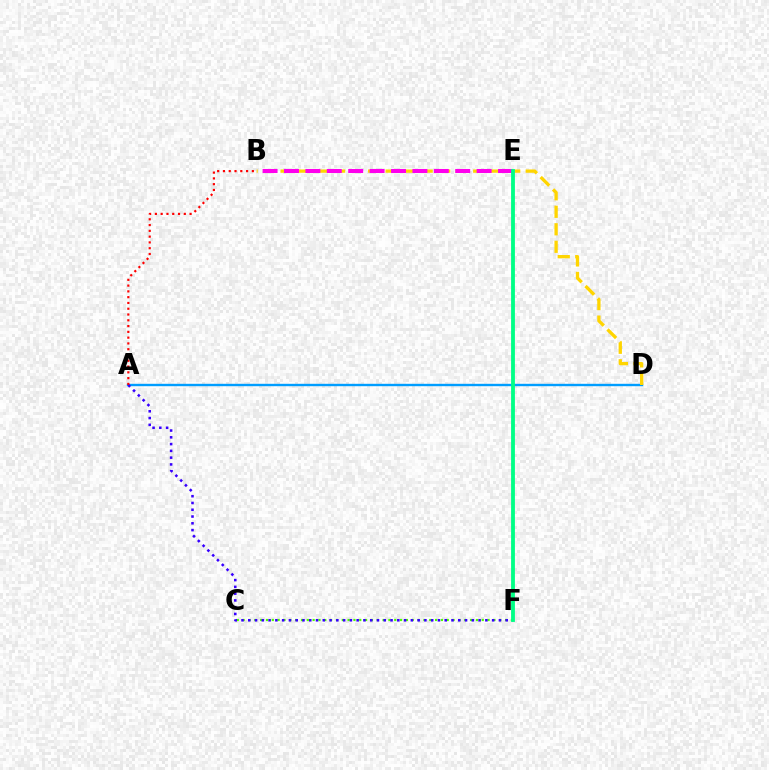{('A', 'D'): [{'color': '#009eff', 'line_style': 'solid', 'thickness': 1.72}], ('B', 'D'): [{'color': '#ffd500', 'line_style': 'dashed', 'thickness': 2.38}], ('B', 'E'): [{'color': '#ff00ed', 'line_style': 'dashed', 'thickness': 2.91}], ('C', 'F'): [{'color': '#4fff00', 'line_style': 'dotted', 'thickness': 1.58}], ('A', 'F'): [{'color': '#3700ff', 'line_style': 'dotted', 'thickness': 1.84}], ('A', 'B'): [{'color': '#ff0000', 'line_style': 'dotted', 'thickness': 1.57}], ('E', 'F'): [{'color': '#00ff86', 'line_style': 'solid', 'thickness': 2.75}]}